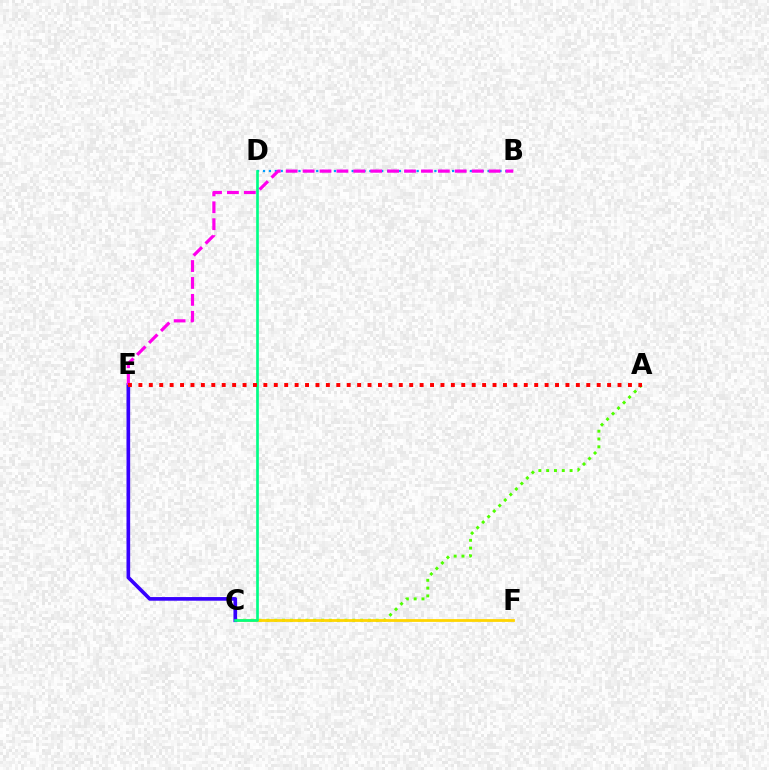{('A', 'C'): [{'color': '#4fff00', 'line_style': 'dotted', 'thickness': 2.12}], ('B', 'D'): [{'color': '#009eff', 'line_style': 'dotted', 'thickness': 1.61}], ('C', 'F'): [{'color': '#ffd500', 'line_style': 'solid', 'thickness': 2.01}], ('C', 'E'): [{'color': '#3700ff', 'line_style': 'solid', 'thickness': 2.64}], ('C', 'D'): [{'color': '#00ff86', 'line_style': 'solid', 'thickness': 1.92}], ('B', 'E'): [{'color': '#ff00ed', 'line_style': 'dashed', 'thickness': 2.3}], ('A', 'E'): [{'color': '#ff0000', 'line_style': 'dotted', 'thickness': 2.83}]}